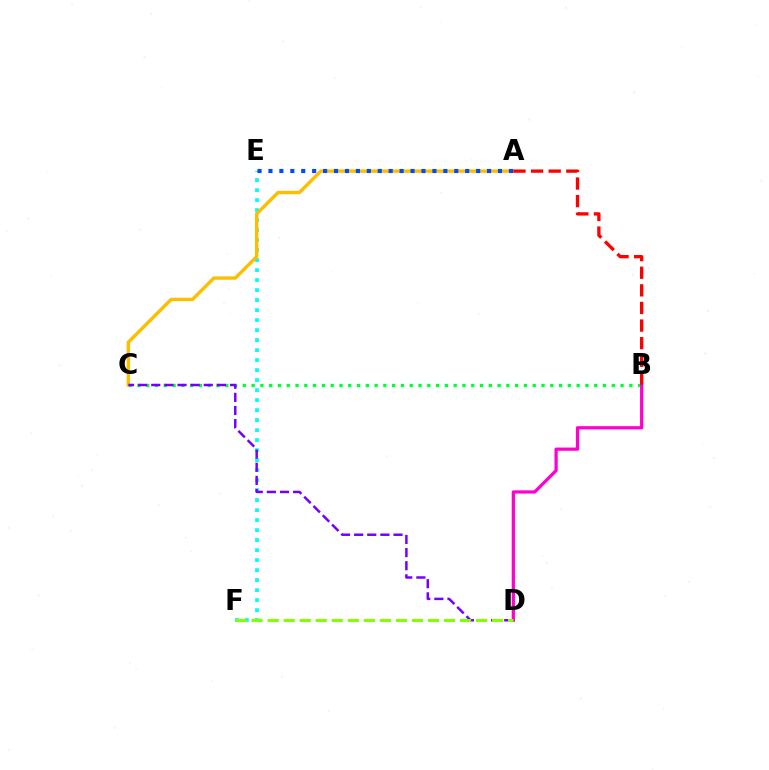{('E', 'F'): [{'color': '#00fff6', 'line_style': 'dotted', 'thickness': 2.72}], ('B', 'C'): [{'color': '#00ff39', 'line_style': 'dotted', 'thickness': 2.39}], ('A', 'C'): [{'color': '#ffbd00', 'line_style': 'solid', 'thickness': 2.43}], ('B', 'D'): [{'color': '#ff00cf', 'line_style': 'solid', 'thickness': 2.32}], ('C', 'D'): [{'color': '#7200ff', 'line_style': 'dashed', 'thickness': 1.78}], ('D', 'F'): [{'color': '#84ff00', 'line_style': 'dashed', 'thickness': 2.18}], ('A', 'E'): [{'color': '#004bff', 'line_style': 'dotted', 'thickness': 2.97}], ('A', 'B'): [{'color': '#ff0000', 'line_style': 'dashed', 'thickness': 2.39}]}